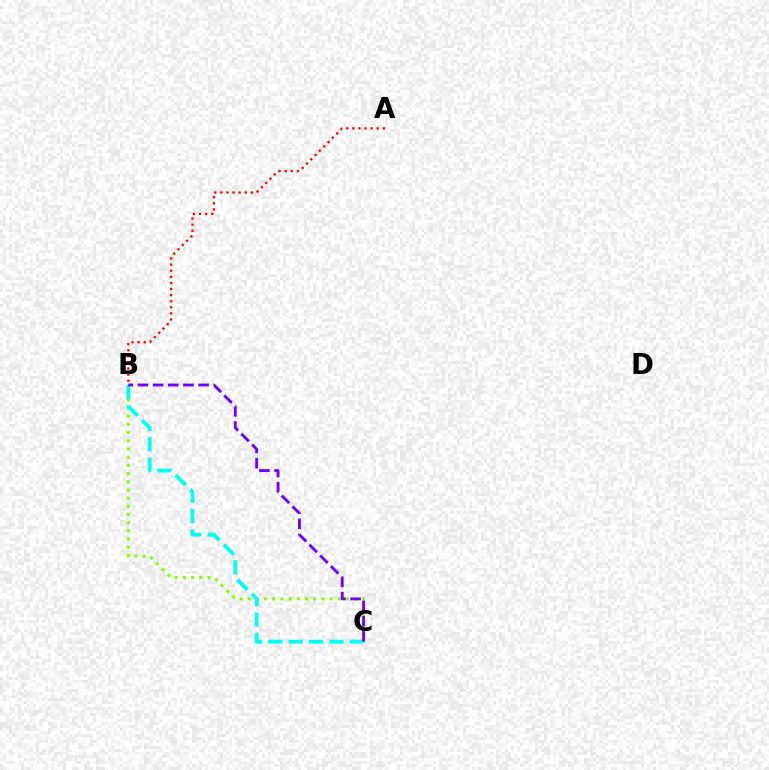{('B', 'C'): [{'color': '#84ff00', 'line_style': 'dotted', 'thickness': 2.23}, {'color': '#00fff6', 'line_style': 'dashed', 'thickness': 2.77}, {'color': '#7200ff', 'line_style': 'dashed', 'thickness': 2.06}], ('A', 'B'): [{'color': '#ff0000', 'line_style': 'dotted', 'thickness': 1.66}]}